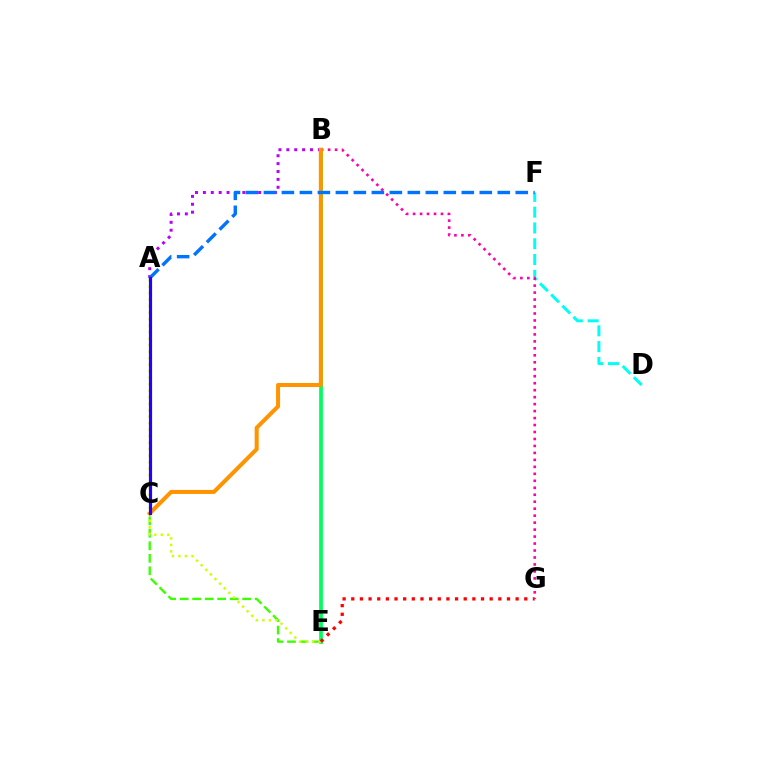{('D', 'F'): [{'color': '#00fff6', 'line_style': 'dashed', 'thickness': 2.14}], ('B', 'E'): [{'color': '#00ff5c', 'line_style': 'solid', 'thickness': 2.7}], ('C', 'E'): [{'color': '#3dff00', 'line_style': 'dashed', 'thickness': 1.7}], ('A', 'E'): [{'color': '#d1ff00', 'line_style': 'dotted', 'thickness': 1.77}], ('E', 'G'): [{'color': '#ff0000', 'line_style': 'dotted', 'thickness': 2.35}], ('B', 'G'): [{'color': '#ff00ac', 'line_style': 'dotted', 'thickness': 1.89}], ('A', 'B'): [{'color': '#b900ff', 'line_style': 'dotted', 'thickness': 2.14}], ('B', 'C'): [{'color': '#ff9400', 'line_style': 'solid', 'thickness': 2.89}], ('A', 'F'): [{'color': '#0074ff', 'line_style': 'dashed', 'thickness': 2.44}], ('A', 'C'): [{'color': '#2500ff', 'line_style': 'solid', 'thickness': 2.28}]}